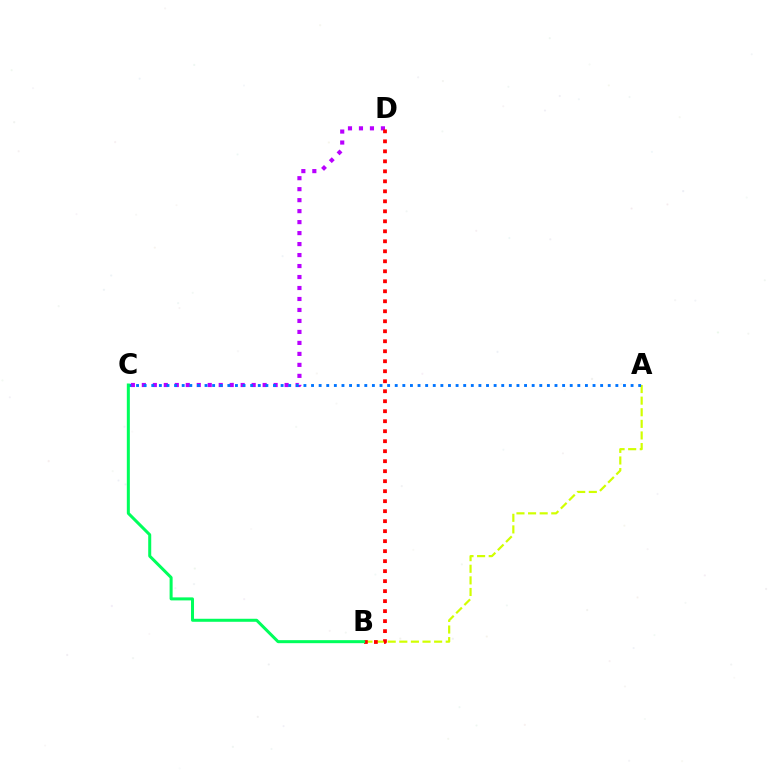{('A', 'B'): [{'color': '#d1ff00', 'line_style': 'dashed', 'thickness': 1.58}], ('C', 'D'): [{'color': '#b900ff', 'line_style': 'dotted', 'thickness': 2.98}], ('A', 'C'): [{'color': '#0074ff', 'line_style': 'dotted', 'thickness': 2.07}], ('B', 'D'): [{'color': '#ff0000', 'line_style': 'dotted', 'thickness': 2.72}], ('B', 'C'): [{'color': '#00ff5c', 'line_style': 'solid', 'thickness': 2.17}]}